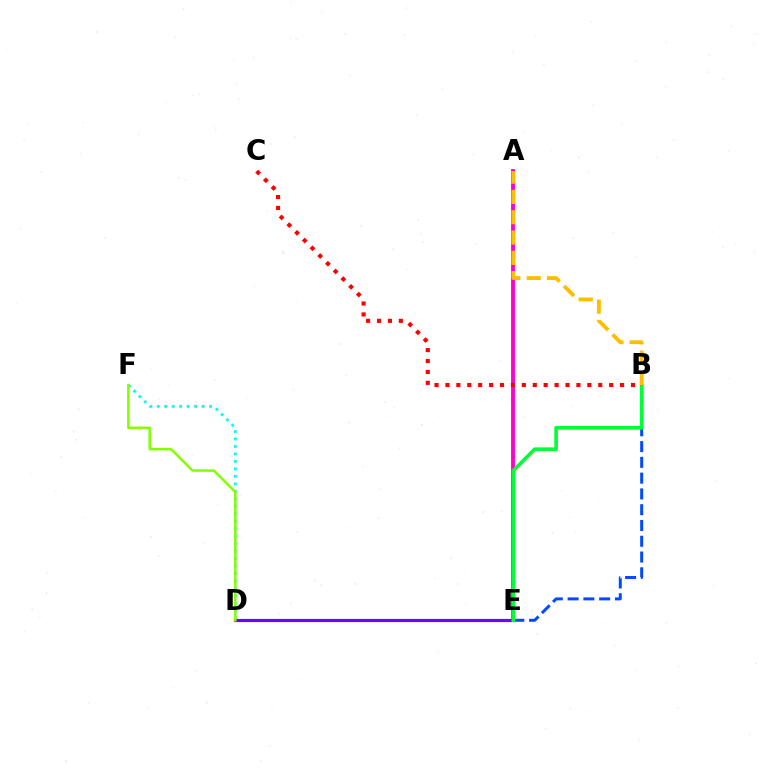{('A', 'E'): [{'color': '#ff00cf', 'line_style': 'solid', 'thickness': 2.78}], ('B', 'E'): [{'color': '#004bff', 'line_style': 'dashed', 'thickness': 2.14}, {'color': '#00ff39', 'line_style': 'solid', 'thickness': 2.61}], ('D', 'F'): [{'color': '#00fff6', 'line_style': 'dotted', 'thickness': 2.03}, {'color': '#84ff00', 'line_style': 'solid', 'thickness': 1.79}], ('D', 'E'): [{'color': '#7200ff', 'line_style': 'solid', 'thickness': 2.29}], ('B', 'C'): [{'color': '#ff0000', 'line_style': 'dotted', 'thickness': 2.97}], ('A', 'B'): [{'color': '#ffbd00', 'line_style': 'dashed', 'thickness': 2.76}]}